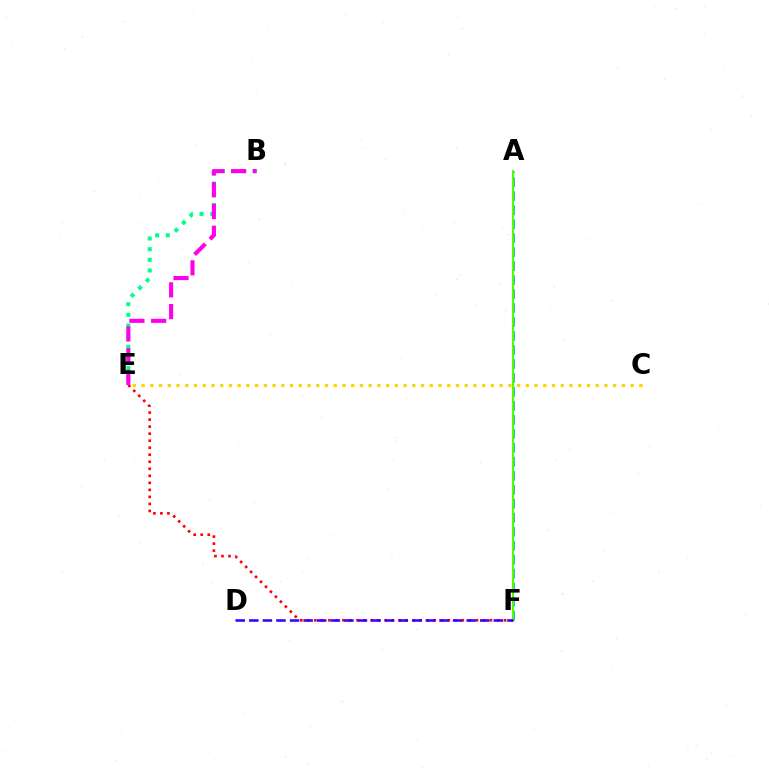{('B', 'E'): [{'color': '#00ff86', 'line_style': 'dotted', 'thickness': 2.89}, {'color': '#ff00ed', 'line_style': 'dashed', 'thickness': 2.95}], ('E', 'F'): [{'color': '#ff0000', 'line_style': 'dotted', 'thickness': 1.91}], ('A', 'F'): [{'color': '#009eff', 'line_style': 'dashed', 'thickness': 1.9}, {'color': '#4fff00', 'line_style': 'solid', 'thickness': 1.5}], ('C', 'E'): [{'color': '#ffd500', 'line_style': 'dotted', 'thickness': 2.37}], ('D', 'F'): [{'color': '#3700ff', 'line_style': 'dashed', 'thickness': 1.85}]}